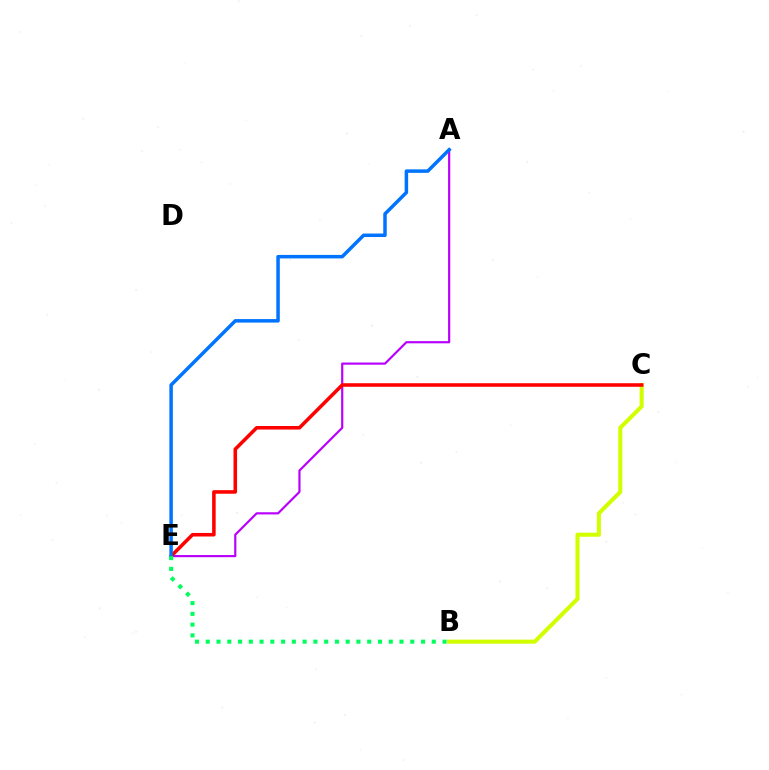{('B', 'C'): [{'color': '#d1ff00', 'line_style': 'solid', 'thickness': 2.93}], ('A', 'E'): [{'color': '#b900ff', 'line_style': 'solid', 'thickness': 1.57}, {'color': '#0074ff', 'line_style': 'solid', 'thickness': 2.52}], ('C', 'E'): [{'color': '#ff0000', 'line_style': 'solid', 'thickness': 2.56}], ('B', 'E'): [{'color': '#00ff5c', 'line_style': 'dotted', 'thickness': 2.92}]}